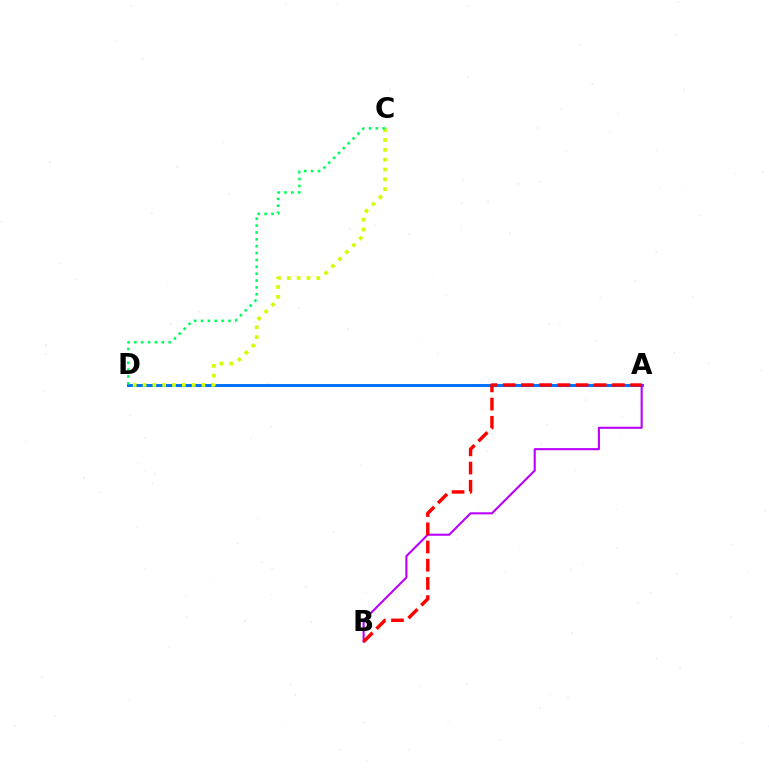{('A', 'D'): [{'color': '#0074ff', 'line_style': 'solid', 'thickness': 2.18}], ('A', 'B'): [{'color': '#b900ff', 'line_style': 'solid', 'thickness': 1.51}, {'color': '#ff0000', 'line_style': 'dashed', 'thickness': 2.47}], ('C', 'D'): [{'color': '#d1ff00', 'line_style': 'dotted', 'thickness': 2.67}, {'color': '#00ff5c', 'line_style': 'dotted', 'thickness': 1.87}]}